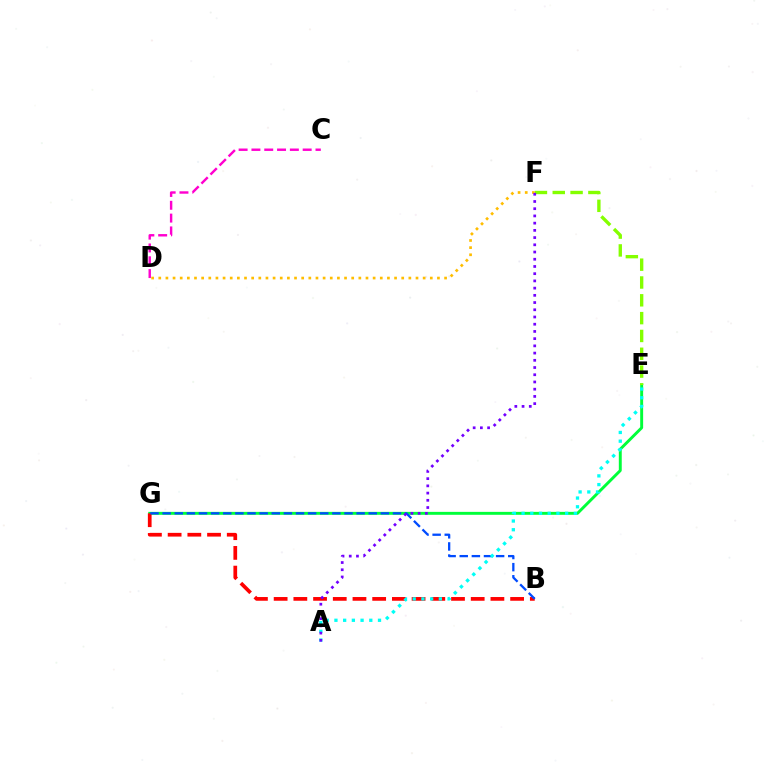{('E', 'G'): [{'color': '#00ff39', 'line_style': 'solid', 'thickness': 2.1}], ('E', 'F'): [{'color': '#84ff00', 'line_style': 'dashed', 'thickness': 2.42}], ('D', 'F'): [{'color': '#ffbd00', 'line_style': 'dotted', 'thickness': 1.94}], ('B', 'G'): [{'color': '#ff0000', 'line_style': 'dashed', 'thickness': 2.68}, {'color': '#004bff', 'line_style': 'dashed', 'thickness': 1.65}], ('A', 'E'): [{'color': '#00fff6', 'line_style': 'dotted', 'thickness': 2.37}], ('A', 'F'): [{'color': '#7200ff', 'line_style': 'dotted', 'thickness': 1.96}], ('C', 'D'): [{'color': '#ff00cf', 'line_style': 'dashed', 'thickness': 1.74}]}